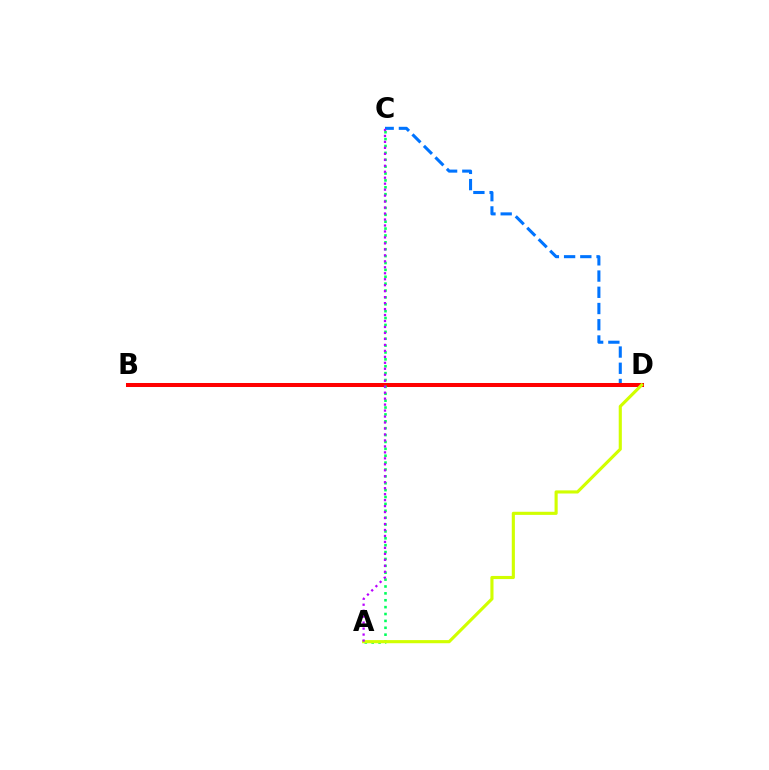{('C', 'D'): [{'color': '#0074ff', 'line_style': 'dashed', 'thickness': 2.2}], ('B', 'D'): [{'color': '#ff0000', 'line_style': 'solid', 'thickness': 2.89}], ('A', 'C'): [{'color': '#00ff5c', 'line_style': 'dotted', 'thickness': 1.87}, {'color': '#b900ff', 'line_style': 'dotted', 'thickness': 1.62}], ('A', 'D'): [{'color': '#d1ff00', 'line_style': 'solid', 'thickness': 2.25}]}